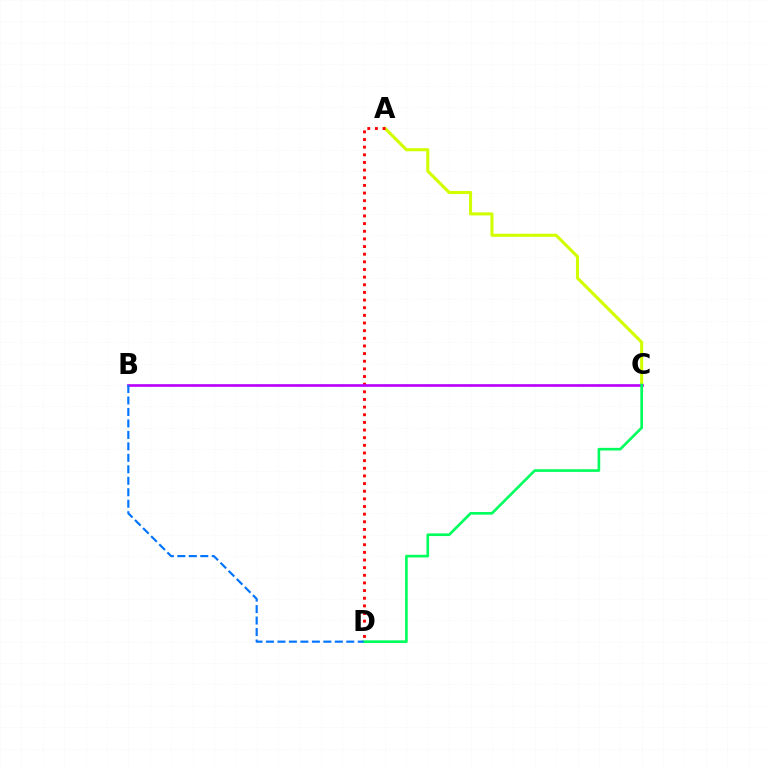{('A', 'C'): [{'color': '#d1ff00', 'line_style': 'solid', 'thickness': 2.22}], ('A', 'D'): [{'color': '#ff0000', 'line_style': 'dotted', 'thickness': 2.08}], ('B', 'C'): [{'color': '#b900ff', 'line_style': 'solid', 'thickness': 1.92}], ('C', 'D'): [{'color': '#00ff5c', 'line_style': 'solid', 'thickness': 1.91}], ('B', 'D'): [{'color': '#0074ff', 'line_style': 'dashed', 'thickness': 1.56}]}